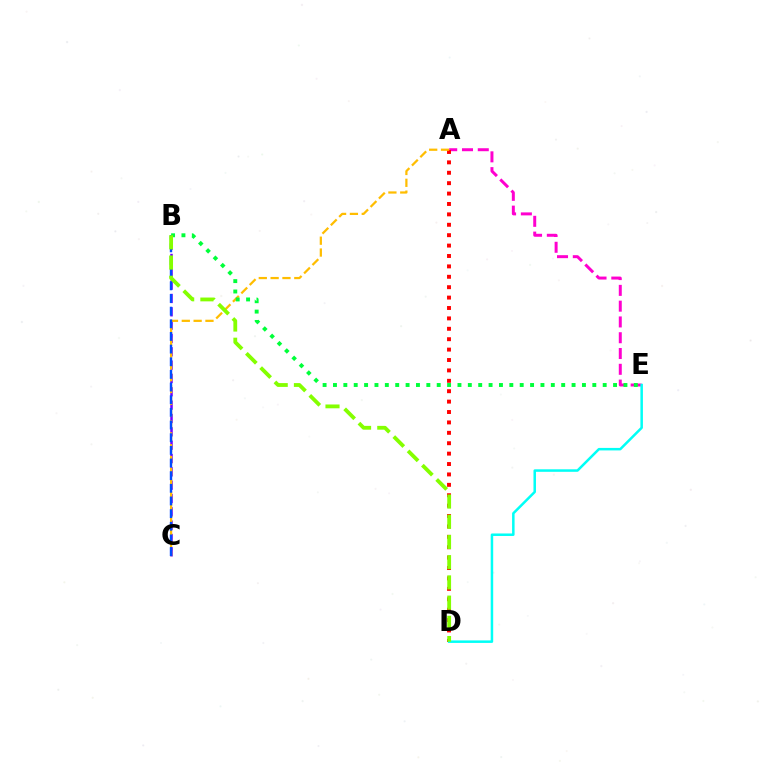{('B', 'C'): [{'color': '#7200ff', 'line_style': 'dashed', 'thickness': 1.81}, {'color': '#004bff', 'line_style': 'dashed', 'thickness': 1.72}], ('A', 'E'): [{'color': '#ff00cf', 'line_style': 'dashed', 'thickness': 2.14}], ('A', 'D'): [{'color': '#ff0000', 'line_style': 'dotted', 'thickness': 2.83}], ('D', 'E'): [{'color': '#00fff6', 'line_style': 'solid', 'thickness': 1.81}], ('A', 'C'): [{'color': '#ffbd00', 'line_style': 'dashed', 'thickness': 1.61}], ('B', 'E'): [{'color': '#00ff39', 'line_style': 'dotted', 'thickness': 2.82}], ('B', 'D'): [{'color': '#84ff00', 'line_style': 'dashed', 'thickness': 2.75}]}